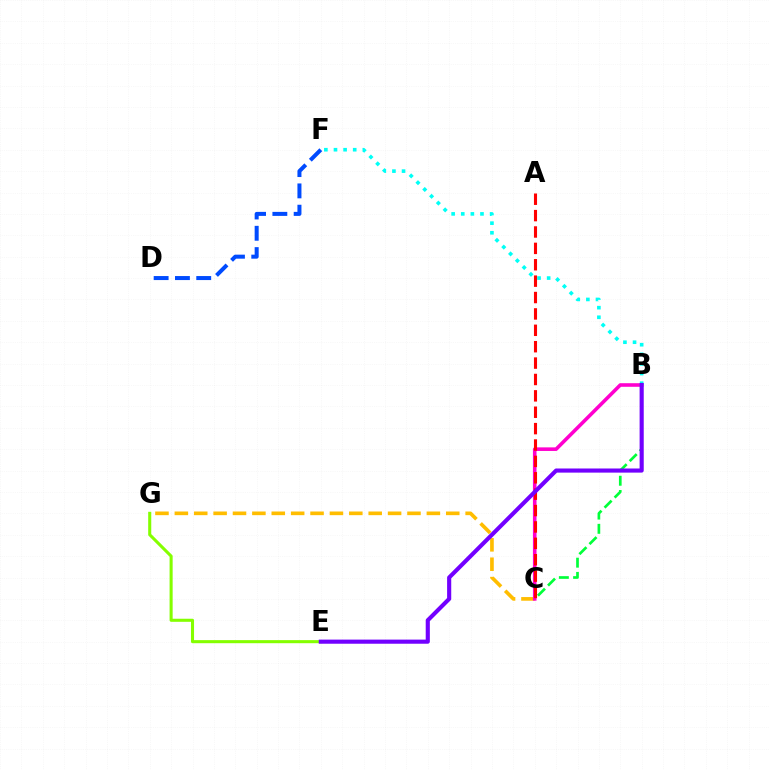{('E', 'G'): [{'color': '#84ff00', 'line_style': 'solid', 'thickness': 2.21}], ('B', 'C'): [{'color': '#00ff39', 'line_style': 'dashed', 'thickness': 1.93}, {'color': '#ff00cf', 'line_style': 'solid', 'thickness': 2.58}], ('C', 'G'): [{'color': '#ffbd00', 'line_style': 'dashed', 'thickness': 2.63}], ('B', 'F'): [{'color': '#00fff6', 'line_style': 'dotted', 'thickness': 2.61}], ('A', 'C'): [{'color': '#ff0000', 'line_style': 'dashed', 'thickness': 2.23}], ('D', 'F'): [{'color': '#004bff', 'line_style': 'dashed', 'thickness': 2.89}], ('B', 'E'): [{'color': '#7200ff', 'line_style': 'solid', 'thickness': 2.97}]}